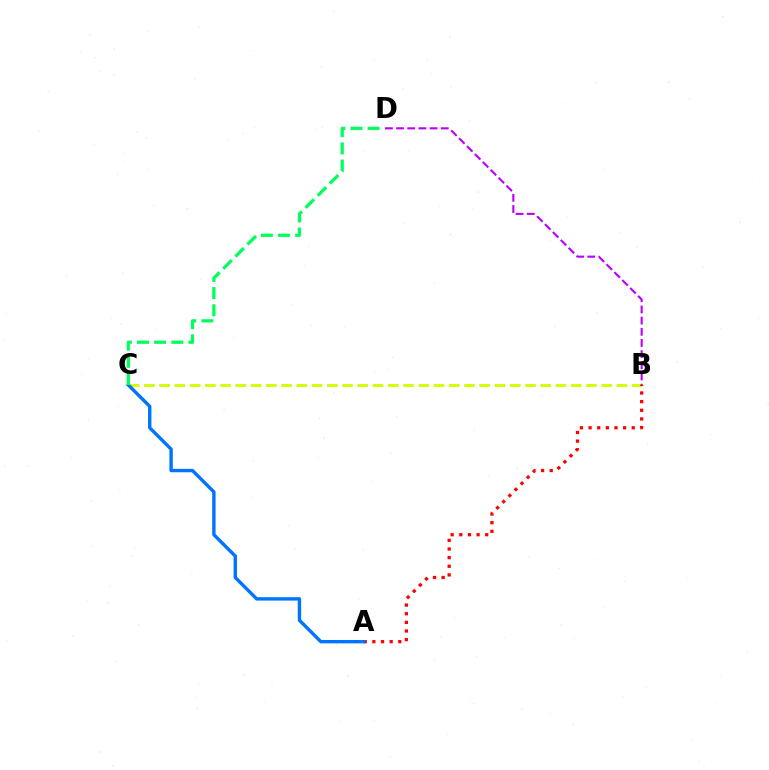{('B', 'C'): [{'color': '#d1ff00', 'line_style': 'dashed', 'thickness': 2.07}], ('A', 'B'): [{'color': '#ff0000', 'line_style': 'dotted', 'thickness': 2.35}], ('A', 'C'): [{'color': '#0074ff', 'line_style': 'solid', 'thickness': 2.44}], ('B', 'D'): [{'color': '#b900ff', 'line_style': 'dashed', 'thickness': 1.52}], ('C', 'D'): [{'color': '#00ff5c', 'line_style': 'dashed', 'thickness': 2.33}]}